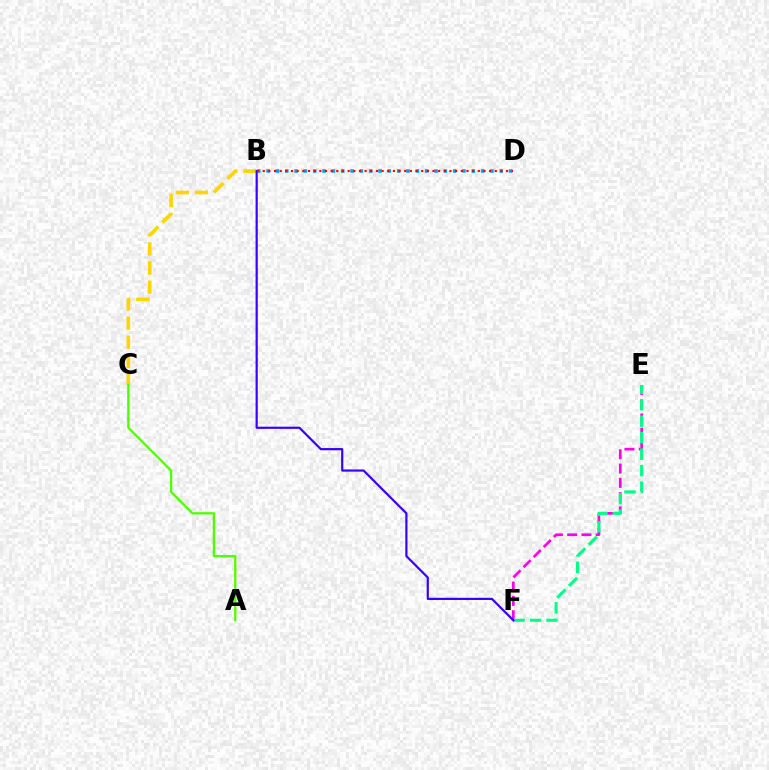{('B', 'C'): [{'color': '#ffd500', 'line_style': 'dashed', 'thickness': 2.6}], ('E', 'F'): [{'color': '#ff00ed', 'line_style': 'dashed', 'thickness': 1.94}, {'color': '#00ff86', 'line_style': 'dashed', 'thickness': 2.24}], ('A', 'C'): [{'color': '#4fff00', 'line_style': 'solid', 'thickness': 1.66}], ('B', 'D'): [{'color': '#009eff', 'line_style': 'dotted', 'thickness': 2.53}, {'color': '#ff0000', 'line_style': 'dotted', 'thickness': 1.54}], ('B', 'F'): [{'color': '#3700ff', 'line_style': 'solid', 'thickness': 1.58}]}